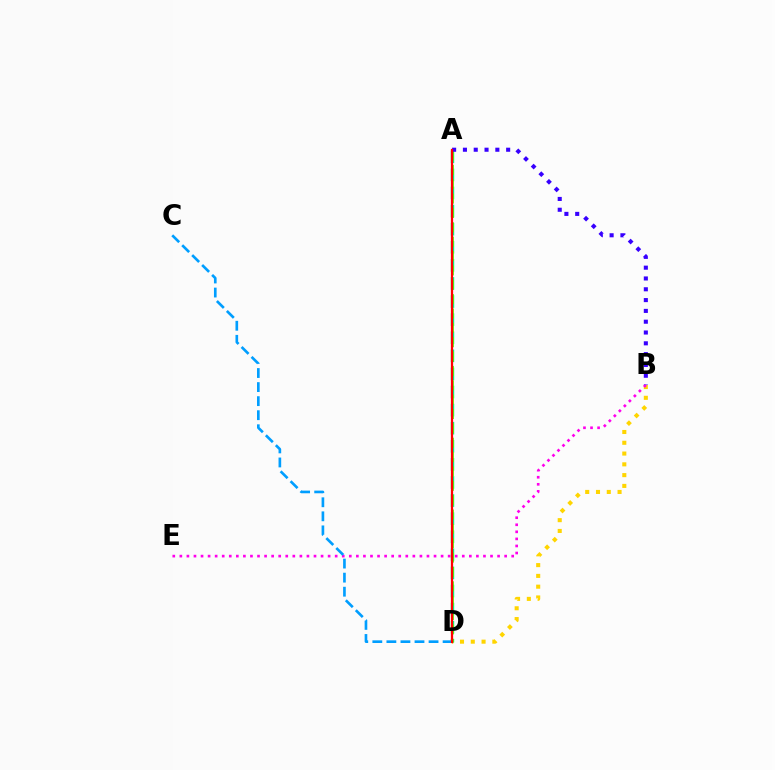{('B', 'D'): [{'color': '#ffd500', 'line_style': 'dotted', 'thickness': 2.93}], ('B', 'E'): [{'color': '#ff00ed', 'line_style': 'dotted', 'thickness': 1.92}], ('A', 'D'): [{'color': '#00ff86', 'line_style': 'dashed', 'thickness': 2.46}, {'color': '#4fff00', 'line_style': 'dashed', 'thickness': 1.95}, {'color': '#ff0000', 'line_style': 'solid', 'thickness': 1.62}], ('C', 'D'): [{'color': '#009eff', 'line_style': 'dashed', 'thickness': 1.91}], ('A', 'B'): [{'color': '#3700ff', 'line_style': 'dotted', 'thickness': 2.94}]}